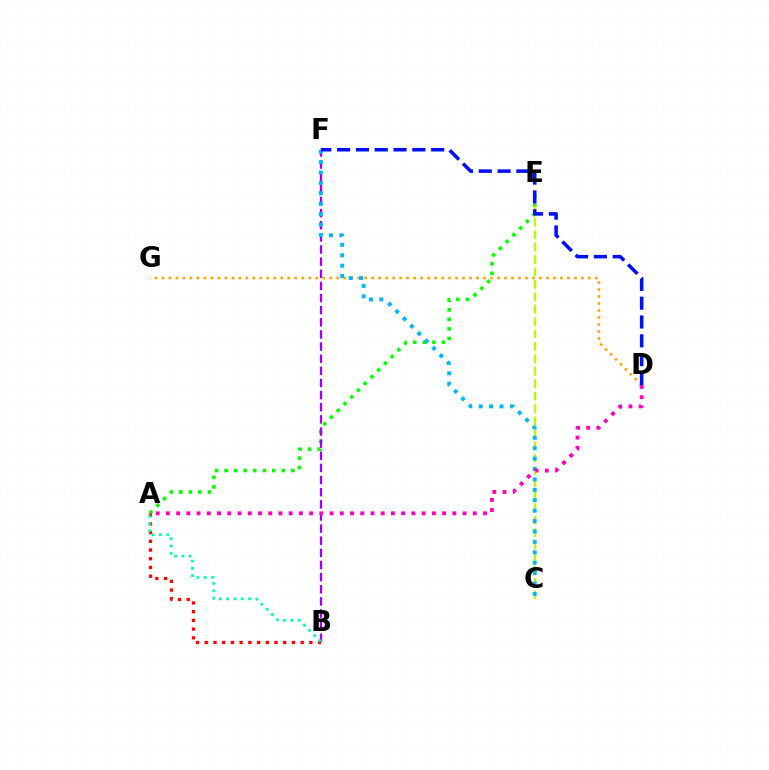{('A', 'E'): [{'color': '#08ff00', 'line_style': 'dotted', 'thickness': 2.59}], ('D', 'G'): [{'color': '#ffa500', 'line_style': 'dotted', 'thickness': 1.9}], ('B', 'F'): [{'color': '#9b00ff', 'line_style': 'dashed', 'thickness': 1.65}], ('C', 'E'): [{'color': '#b3ff00', 'line_style': 'dashed', 'thickness': 1.69}], ('A', 'B'): [{'color': '#ff0000', 'line_style': 'dotted', 'thickness': 2.37}, {'color': '#00ff9d', 'line_style': 'dotted', 'thickness': 1.98}], ('C', 'F'): [{'color': '#00b5ff', 'line_style': 'dotted', 'thickness': 2.83}], ('A', 'D'): [{'color': '#ff00bd', 'line_style': 'dotted', 'thickness': 2.78}], ('D', 'F'): [{'color': '#0010ff', 'line_style': 'dashed', 'thickness': 2.56}]}